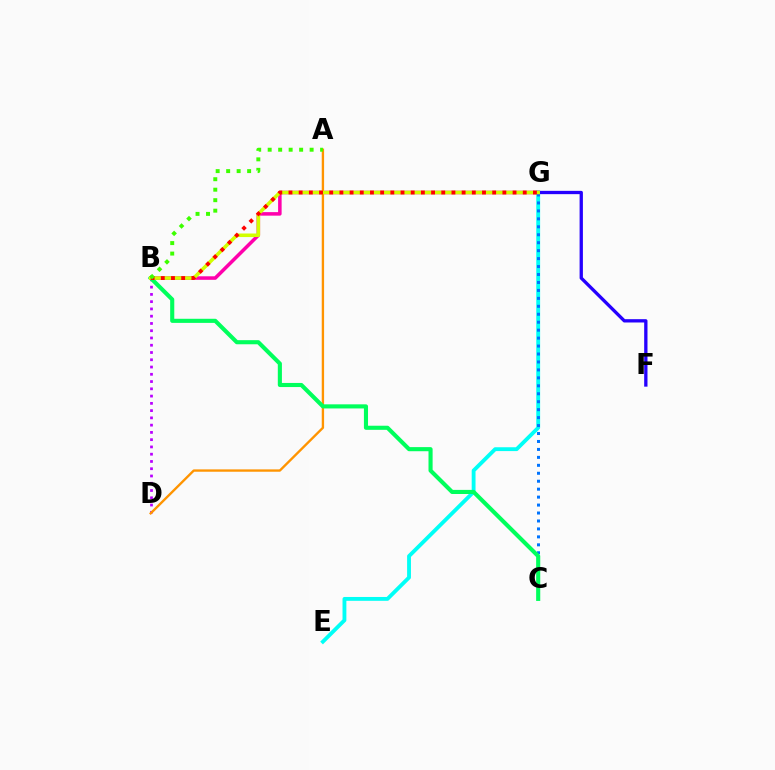{('E', 'G'): [{'color': '#00fff6', 'line_style': 'solid', 'thickness': 2.77}], ('B', 'D'): [{'color': '#b900ff', 'line_style': 'dotted', 'thickness': 1.97}], ('B', 'G'): [{'color': '#ff00ac', 'line_style': 'solid', 'thickness': 2.54}, {'color': '#d1ff00', 'line_style': 'solid', 'thickness': 2.56}, {'color': '#ff0000', 'line_style': 'dotted', 'thickness': 2.77}], ('A', 'D'): [{'color': '#ff9400', 'line_style': 'solid', 'thickness': 1.7}], ('C', 'G'): [{'color': '#0074ff', 'line_style': 'dotted', 'thickness': 2.16}], ('F', 'G'): [{'color': '#2500ff', 'line_style': 'solid', 'thickness': 2.38}], ('B', 'C'): [{'color': '#00ff5c', 'line_style': 'solid', 'thickness': 2.96}], ('A', 'B'): [{'color': '#3dff00', 'line_style': 'dotted', 'thickness': 2.85}]}